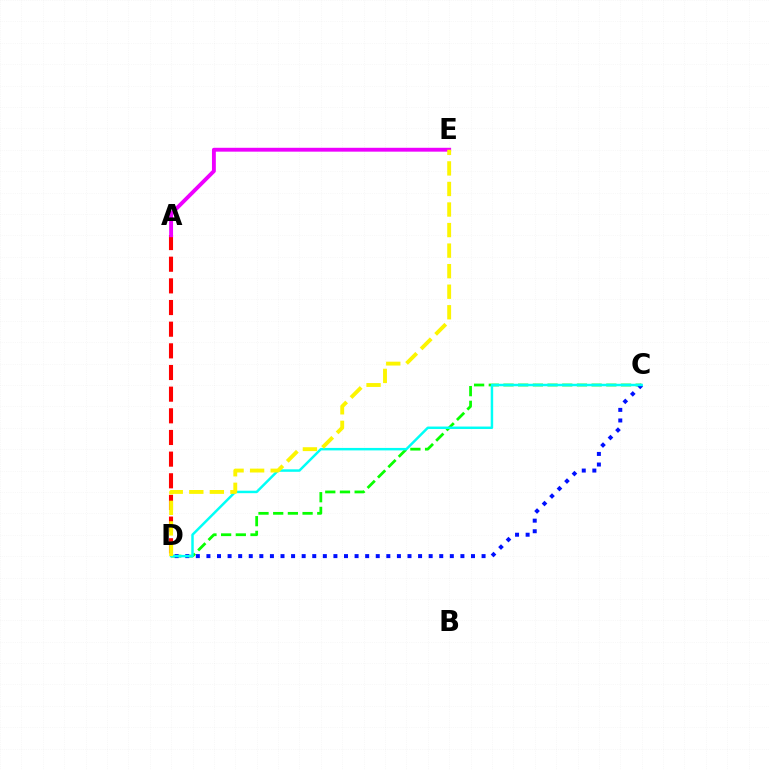{('C', 'D'): [{'color': '#08ff00', 'line_style': 'dashed', 'thickness': 2.0}, {'color': '#0010ff', 'line_style': 'dotted', 'thickness': 2.88}, {'color': '#00fff6', 'line_style': 'solid', 'thickness': 1.78}], ('A', 'D'): [{'color': '#ff0000', 'line_style': 'dashed', 'thickness': 2.94}], ('A', 'E'): [{'color': '#ee00ff', 'line_style': 'solid', 'thickness': 2.79}], ('D', 'E'): [{'color': '#fcf500', 'line_style': 'dashed', 'thickness': 2.79}]}